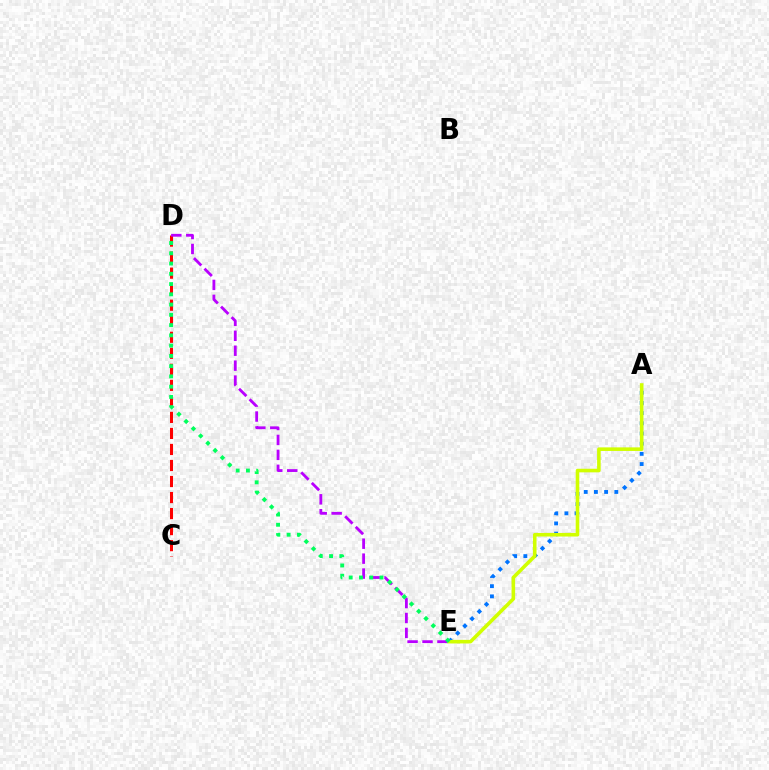{('A', 'E'): [{'color': '#0074ff', 'line_style': 'dotted', 'thickness': 2.77}, {'color': '#d1ff00', 'line_style': 'solid', 'thickness': 2.58}], ('C', 'D'): [{'color': '#ff0000', 'line_style': 'dashed', 'thickness': 2.18}], ('D', 'E'): [{'color': '#b900ff', 'line_style': 'dashed', 'thickness': 2.03}, {'color': '#00ff5c', 'line_style': 'dotted', 'thickness': 2.79}]}